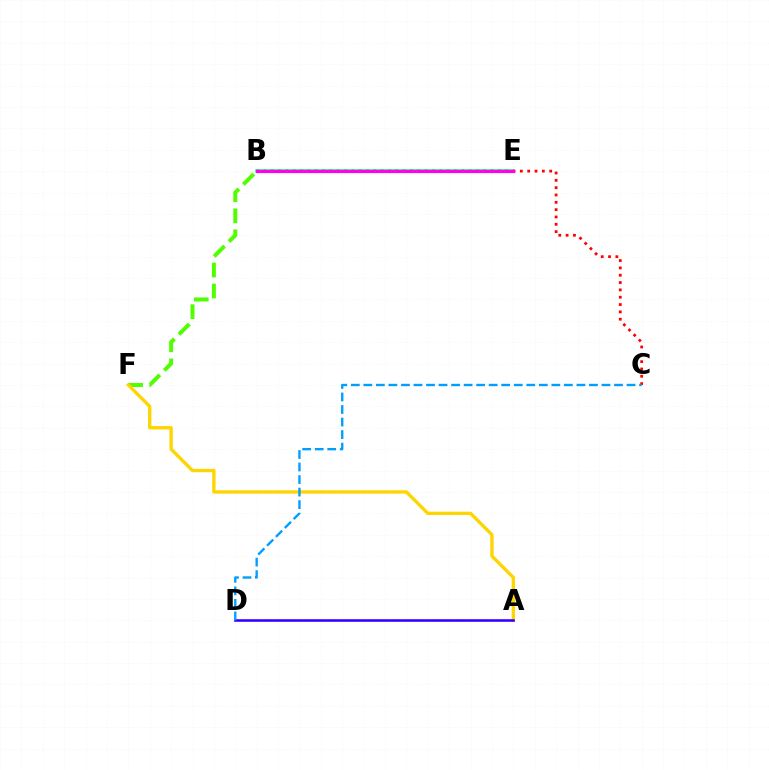{('B', 'F'): [{'color': '#4fff00', 'line_style': 'dashed', 'thickness': 2.86}], ('A', 'F'): [{'color': '#ffd500', 'line_style': 'solid', 'thickness': 2.4}], ('A', 'D'): [{'color': '#3700ff', 'line_style': 'solid', 'thickness': 1.88}], ('B', 'E'): [{'color': '#00ff86', 'line_style': 'solid', 'thickness': 2.53}, {'color': '#ff00ed', 'line_style': 'solid', 'thickness': 2.28}], ('B', 'C'): [{'color': '#ff0000', 'line_style': 'dotted', 'thickness': 1.99}], ('C', 'D'): [{'color': '#009eff', 'line_style': 'dashed', 'thickness': 1.7}]}